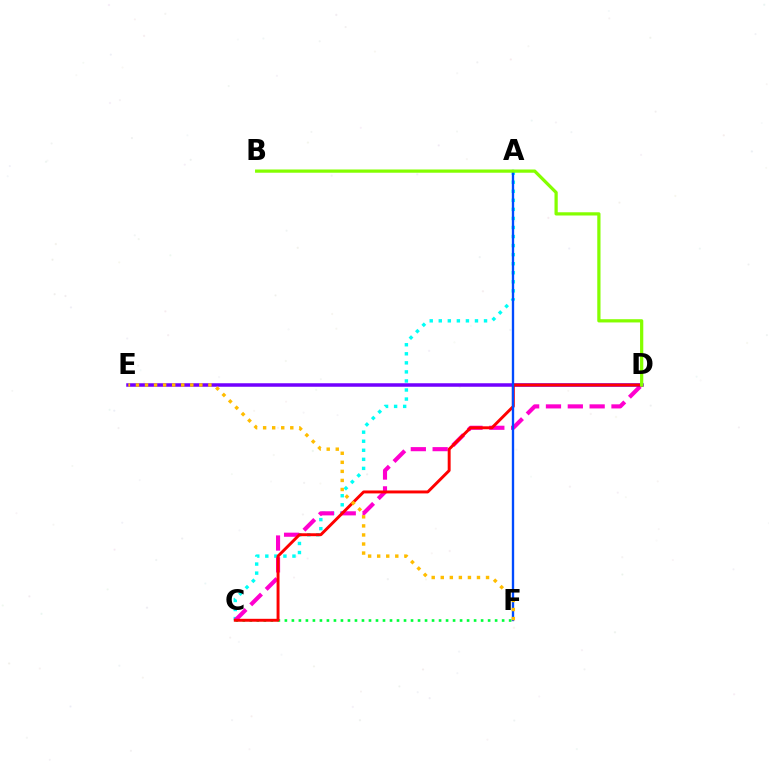{('A', 'C'): [{'color': '#00fff6', 'line_style': 'dotted', 'thickness': 2.46}], ('C', 'D'): [{'color': '#ff00cf', 'line_style': 'dashed', 'thickness': 2.97}, {'color': '#ff0000', 'line_style': 'solid', 'thickness': 2.11}], ('D', 'E'): [{'color': '#7200ff', 'line_style': 'solid', 'thickness': 2.53}], ('C', 'F'): [{'color': '#00ff39', 'line_style': 'dotted', 'thickness': 1.9}], ('A', 'F'): [{'color': '#004bff', 'line_style': 'solid', 'thickness': 1.69}], ('B', 'D'): [{'color': '#84ff00', 'line_style': 'solid', 'thickness': 2.33}], ('E', 'F'): [{'color': '#ffbd00', 'line_style': 'dotted', 'thickness': 2.46}]}